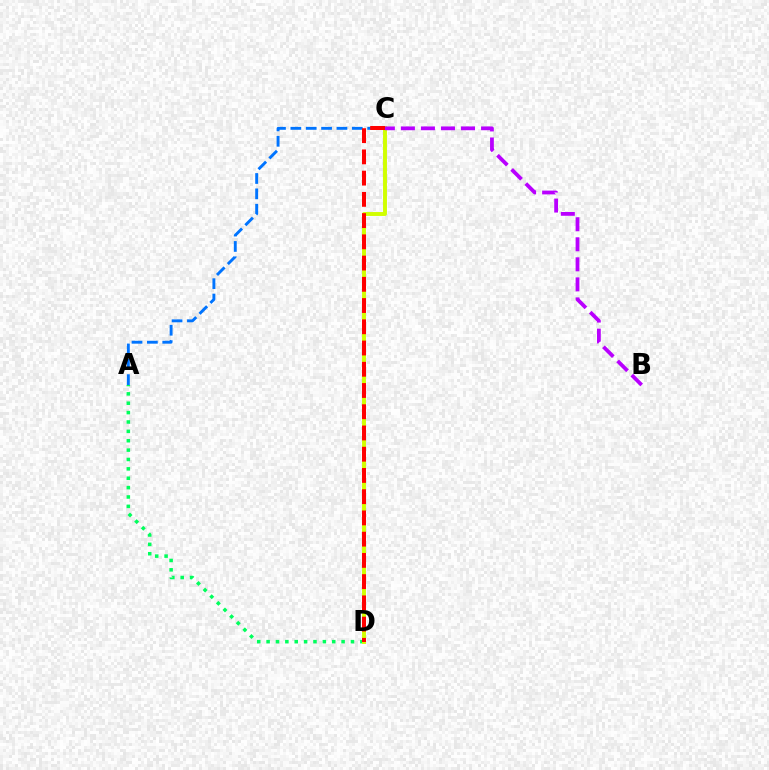{('A', 'C'): [{'color': '#0074ff', 'line_style': 'dashed', 'thickness': 2.09}], ('A', 'D'): [{'color': '#00ff5c', 'line_style': 'dotted', 'thickness': 2.55}], ('C', 'D'): [{'color': '#d1ff00', 'line_style': 'solid', 'thickness': 2.82}, {'color': '#ff0000', 'line_style': 'dashed', 'thickness': 2.89}], ('B', 'C'): [{'color': '#b900ff', 'line_style': 'dashed', 'thickness': 2.72}]}